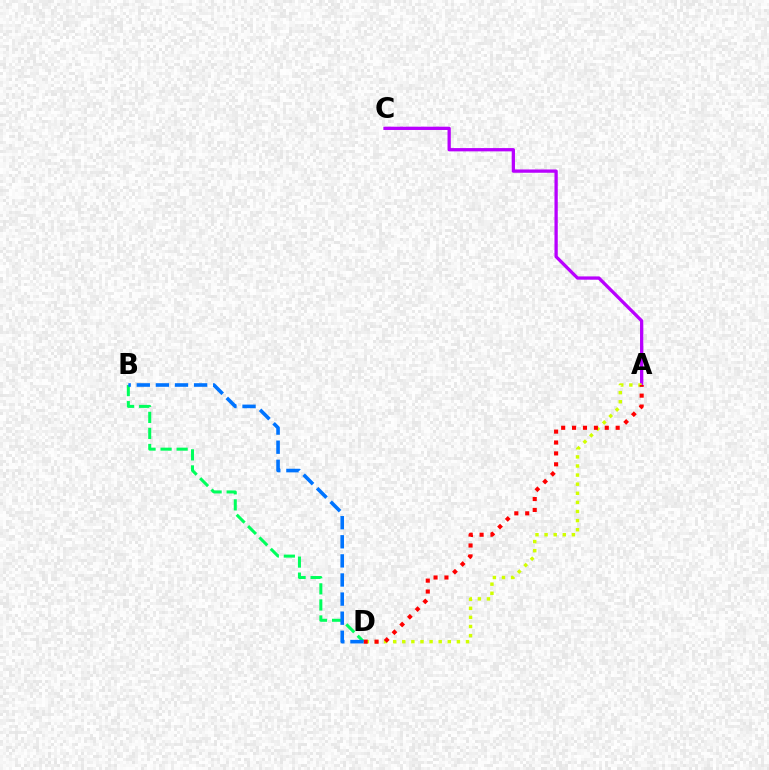{('A', 'C'): [{'color': '#b900ff', 'line_style': 'solid', 'thickness': 2.36}], ('B', 'D'): [{'color': '#00ff5c', 'line_style': 'dashed', 'thickness': 2.18}, {'color': '#0074ff', 'line_style': 'dashed', 'thickness': 2.59}], ('A', 'D'): [{'color': '#d1ff00', 'line_style': 'dotted', 'thickness': 2.47}, {'color': '#ff0000', 'line_style': 'dotted', 'thickness': 2.96}]}